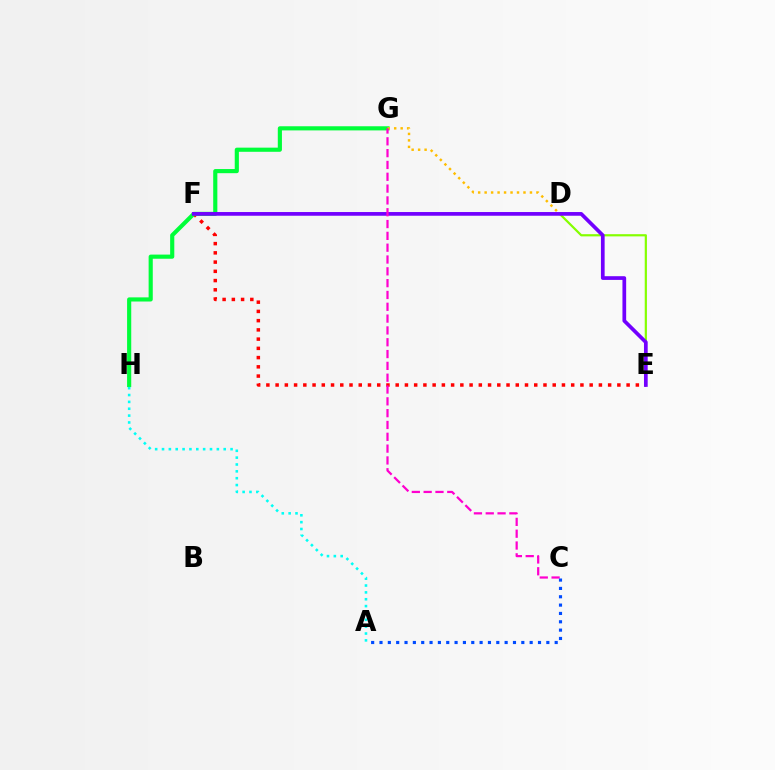{('D', 'E'): [{'color': '#84ff00', 'line_style': 'solid', 'thickness': 1.58}], ('E', 'F'): [{'color': '#ff0000', 'line_style': 'dotted', 'thickness': 2.51}, {'color': '#7200ff', 'line_style': 'solid', 'thickness': 2.67}], ('G', 'H'): [{'color': '#00ff39', 'line_style': 'solid', 'thickness': 2.98}], ('A', 'H'): [{'color': '#00fff6', 'line_style': 'dotted', 'thickness': 1.86}], ('D', 'G'): [{'color': '#ffbd00', 'line_style': 'dotted', 'thickness': 1.76}], ('C', 'G'): [{'color': '#ff00cf', 'line_style': 'dashed', 'thickness': 1.61}], ('A', 'C'): [{'color': '#004bff', 'line_style': 'dotted', 'thickness': 2.27}]}